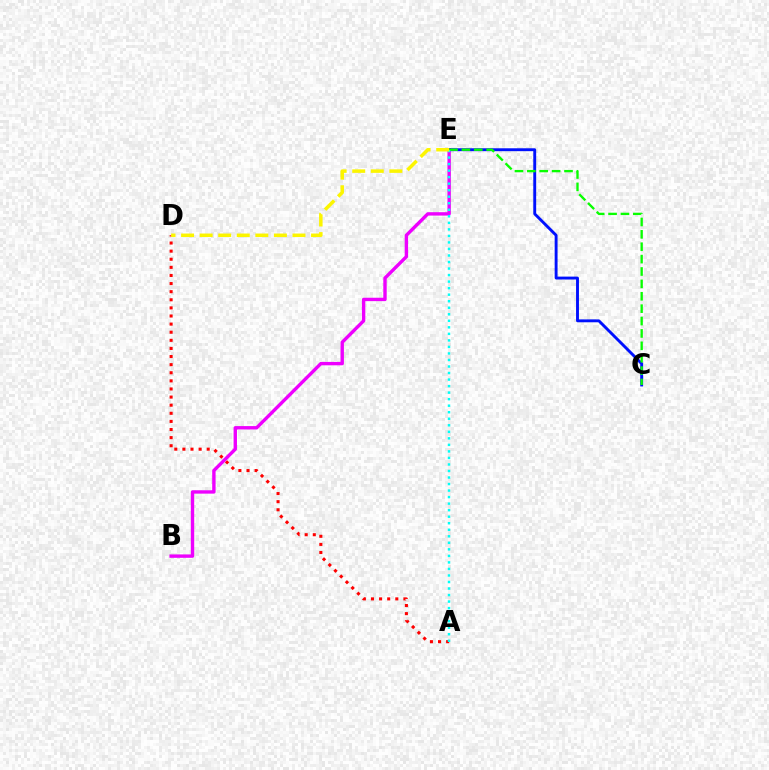{('B', 'E'): [{'color': '#ee00ff', 'line_style': 'solid', 'thickness': 2.44}], ('C', 'E'): [{'color': '#0010ff', 'line_style': 'solid', 'thickness': 2.08}, {'color': '#08ff00', 'line_style': 'dashed', 'thickness': 1.68}], ('A', 'D'): [{'color': '#ff0000', 'line_style': 'dotted', 'thickness': 2.2}], ('A', 'E'): [{'color': '#00fff6', 'line_style': 'dotted', 'thickness': 1.77}], ('D', 'E'): [{'color': '#fcf500', 'line_style': 'dashed', 'thickness': 2.52}]}